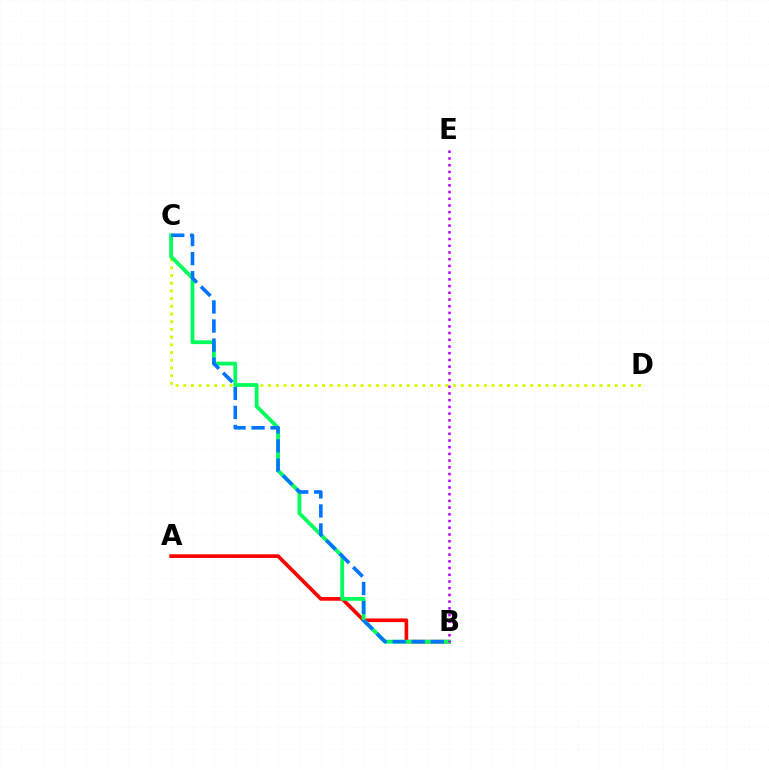{('C', 'D'): [{'color': '#d1ff00', 'line_style': 'dotted', 'thickness': 2.09}], ('A', 'B'): [{'color': '#ff0000', 'line_style': 'solid', 'thickness': 2.64}], ('B', 'C'): [{'color': '#00ff5c', 'line_style': 'solid', 'thickness': 2.73}, {'color': '#0074ff', 'line_style': 'dashed', 'thickness': 2.59}], ('B', 'E'): [{'color': '#b900ff', 'line_style': 'dotted', 'thickness': 1.82}]}